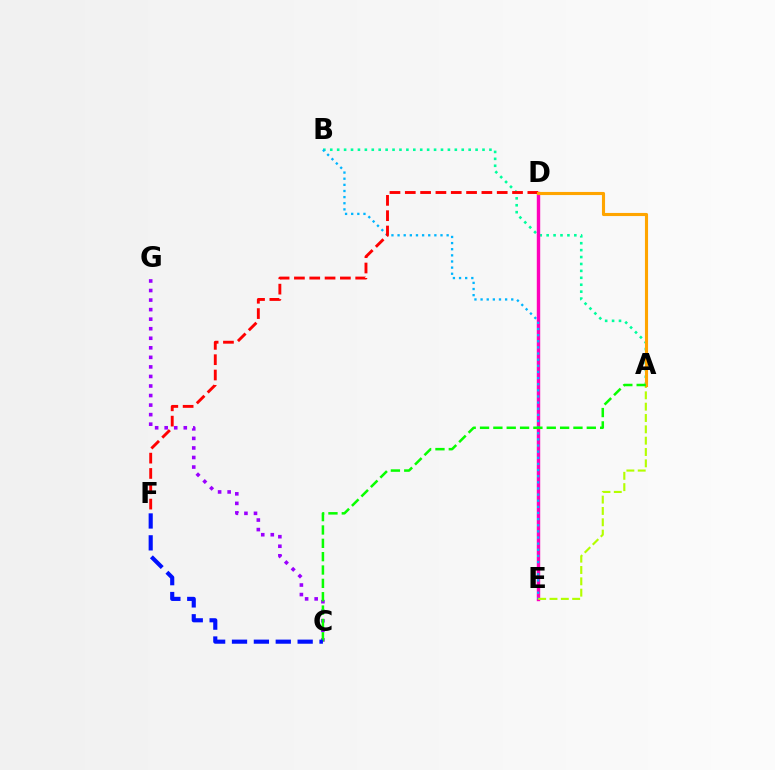{('C', 'G'): [{'color': '#9b00ff', 'line_style': 'dotted', 'thickness': 2.59}], ('A', 'B'): [{'color': '#00ff9d', 'line_style': 'dotted', 'thickness': 1.88}], ('D', 'E'): [{'color': '#ff00bd', 'line_style': 'solid', 'thickness': 2.45}], ('B', 'E'): [{'color': '#00b5ff', 'line_style': 'dotted', 'thickness': 1.67}], ('A', 'E'): [{'color': '#b3ff00', 'line_style': 'dashed', 'thickness': 1.54}], ('D', 'F'): [{'color': '#ff0000', 'line_style': 'dashed', 'thickness': 2.08}], ('A', 'D'): [{'color': '#ffa500', 'line_style': 'solid', 'thickness': 2.24}], ('A', 'C'): [{'color': '#08ff00', 'line_style': 'dashed', 'thickness': 1.81}], ('C', 'F'): [{'color': '#0010ff', 'line_style': 'dashed', 'thickness': 2.97}]}